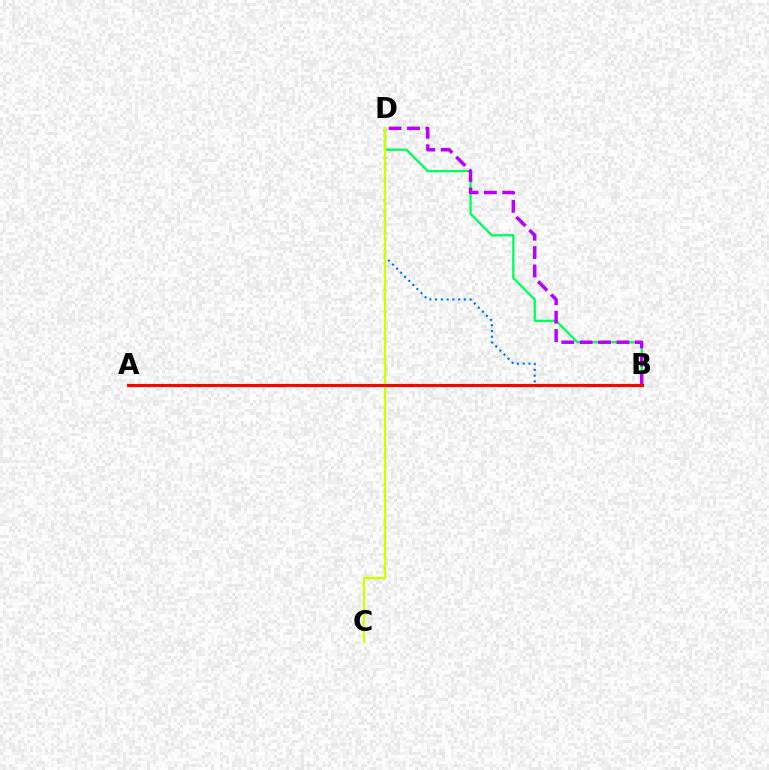{('B', 'D'): [{'color': '#0074ff', 'line_style': 'dotted', 'thickness': 1.57}, {'color': '#00ff5c', 'line_style': 'solid', 'thickness': 1.67}, {'color': '#b900ff', 'line_style': 'dashed', 'thickness': 2.5}], ('C', 'D'): [{'color': '#d1ff00', 'line_style': 'solid', 'thickness': 1.71}], ('A', 'B'): [{'color': '#ff0000', 'line_style': 'solid', 'thickness': 2.22}]}